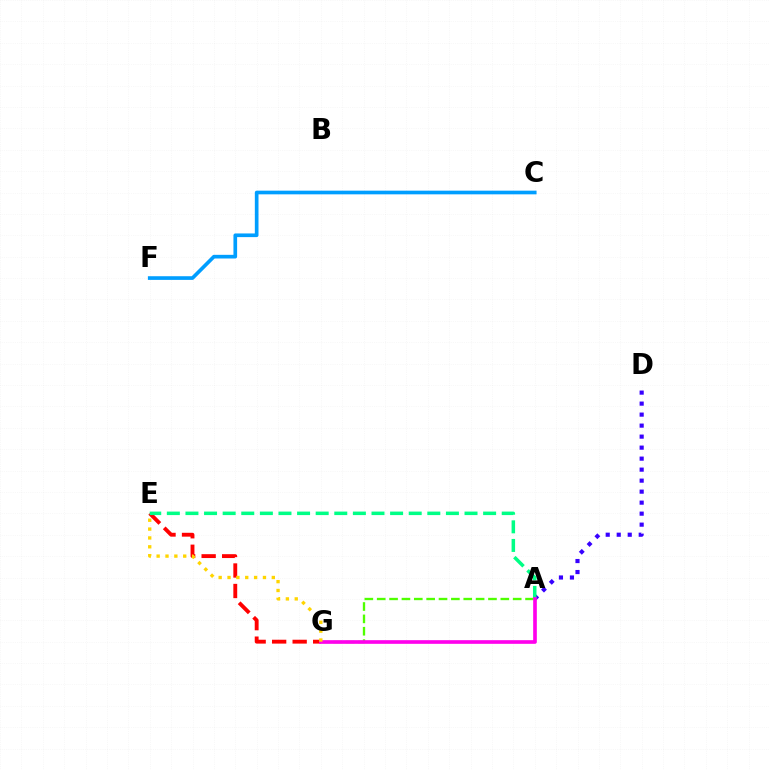{('E', 'G'): [{'color': '#ff0000', 'line_style': 'dashed', 'thickness': 2.79}, {'color': '#ffd500', 'line_style': 'dotted', 'thickness': 2.41}], ('A', 'D'): [{'color': '#3700ff', 'line_style': 'dotted', 'thickness': 2.99}], ('A', 'E'): [{'color': '#00ff86', 'line_style': 'dashed', 'thickness': 2.53}], ('A', 'G'): [{'color': '#4fff00', 'line_style': 'dashed', 'thickness': 1.68}, {'color': '#ff00ed', 'line_style': 'solid', 'thickness': 2.63}], ('C', 'F'): [{'color': '#009eff', 'line_style': 'solid', 'thickness': 2.64}]}